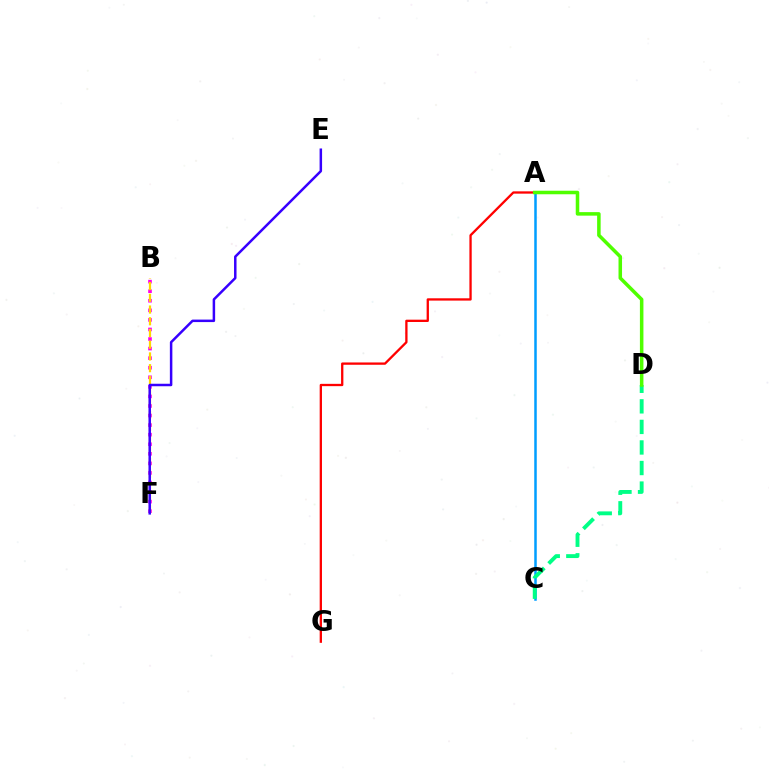{('B', 'F'): [{'color': '#ff00ed', 'line_style': 'dotted', 'thickness': 2.6}, {'color': '#ffd500', 'line_style': 'dashed', 'thickness': 1.59}], ('A', 'C'): [{'color': '#009eff', 'line_style': 'solid', 'thickness': 1.81}], ('E', 'F'): [{'color': '#3700ff', 'line_style': 'solid', 'thickness': 1.8}], ('C', 'D'): [{'color': '#00ff86', 'line_style': 'dashed', 'thickness': 2.79}], ('A', 'G'): [{'color': '#ff0000', 'line_style': 'solid', 'thickness': 1.66}], ('A', 'D'): [{'color': '#4fff00', 'line_style': 'solid', 'thickness': 2.53}]}